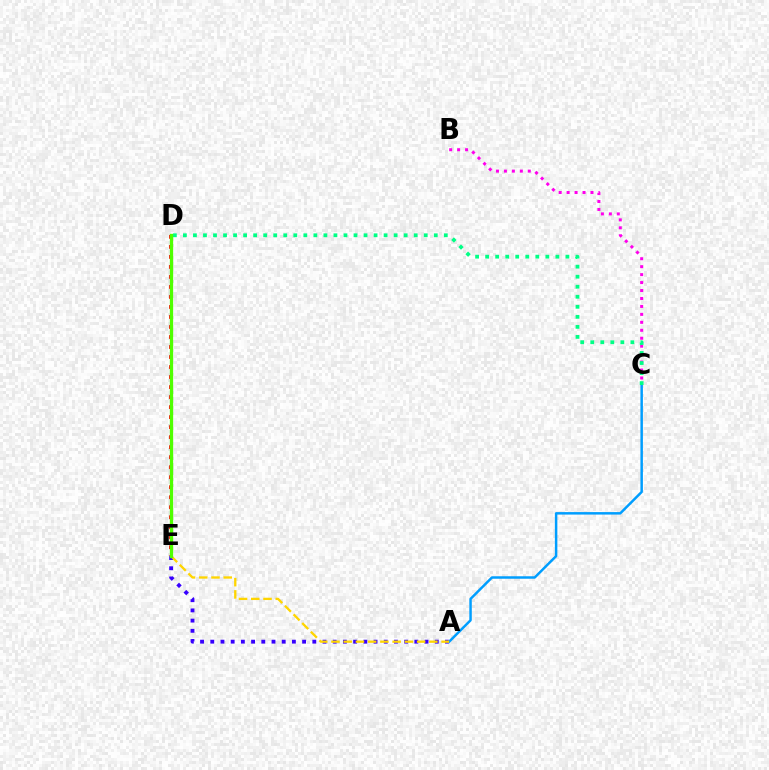{('A', 'E'): [{'color': '#3700ff', 'line_style': 'dotted', 'thickness': 2.77}, {'color': '#ffd500', 'line_style': 'dashed', 'thickness': 1.66}], ('B', 'C'): [{'color': '#ff00ed', 'line_style': 'dotted', 'thickness': 2.16}], ('D', 'E'): [{'color': '#ff0000', 'line_style': 'dotted', 'thickness': 2.72}, {'color': '#4fff00', 'line_style': 'solid', 'thickness': 2.38}], ('A', 'C'): [{'color': '#009eff', 'line_style': 'solid', 'thickness': 1.79}], ('C', 'D'): [{'color': '#00ff86', 'line_style': 'dotted', 'thickness': 2.73}]}